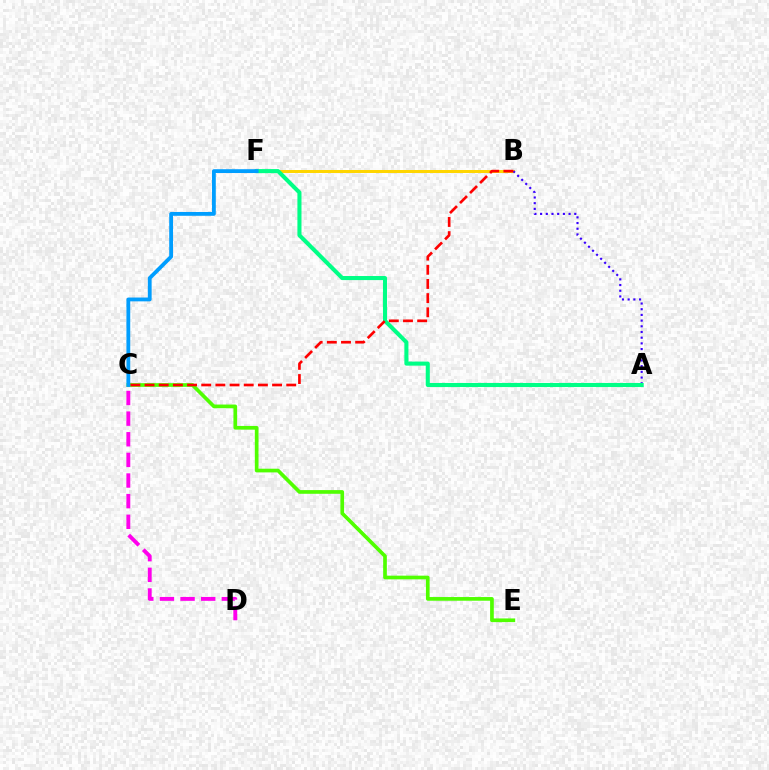{('C', 'D'): [{'color': '#ff00ed', 'line_style': 'dashed', 'thickness': 2.8}], ('C', 'E'): [{'color': '#4fff00', 'line_style': 'solid', 'thickness': 2.65}], ('B', 'F'): [{'color': '#ffd500', 'line_style': 'solid', 'thickness': 2.15}], ('A', 'B'): [{'color': '#3700ff', 'line_style': 'dotted', 'thickness': 1.55}], ('A', 'F'): [{'color': '#00ff86', 'line_style': 'solid', 'thickness': 2.93}], ('B', 'C'): [{'color': '#ff0000', 'line_style': 'dashed', 'thickness': 1.92}], ('C', 'F'): [{'color': '#009eff', 'line_style': 'solid', 'thickness': 2.74}]}